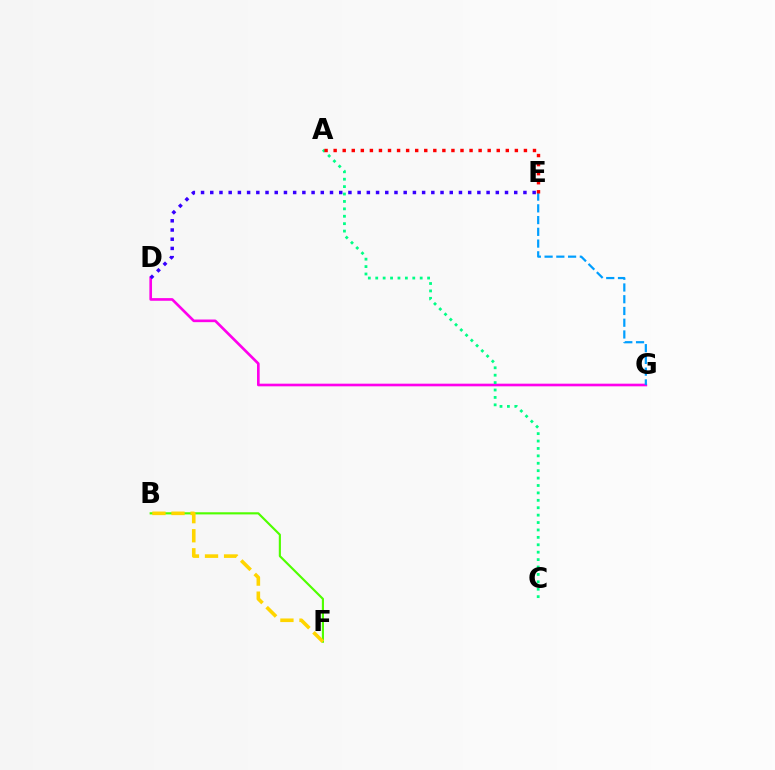{('D', 'G'): [{'color': '#ff00ed', 'line_style': 'solid', 'thickness': 1.91}], ('A', 'C'): [{'color': '#00ff86', 'line_style': 'dotted', 'thickness': 2.01}], ('B', 'F'): [{'color': '#4fff00', 'line_style': 'solid', 'thickness': 1.55}, {'color': '#ffd500', 'line_style': 'dashed', 'thickness': 2.59}], ('E', 'G'): [{'color': '#009eff', 'line_style': 'dashed', 'thickness': 1.6}], ('A', 'E'): [{'color': '#ff0000', 'line_style': 'dotted', 'thickness': 2.46}], ('D', 'E'): [{'color': '#3700ff', 'line_style': 'dotted', 'thickness': 2.5}]}